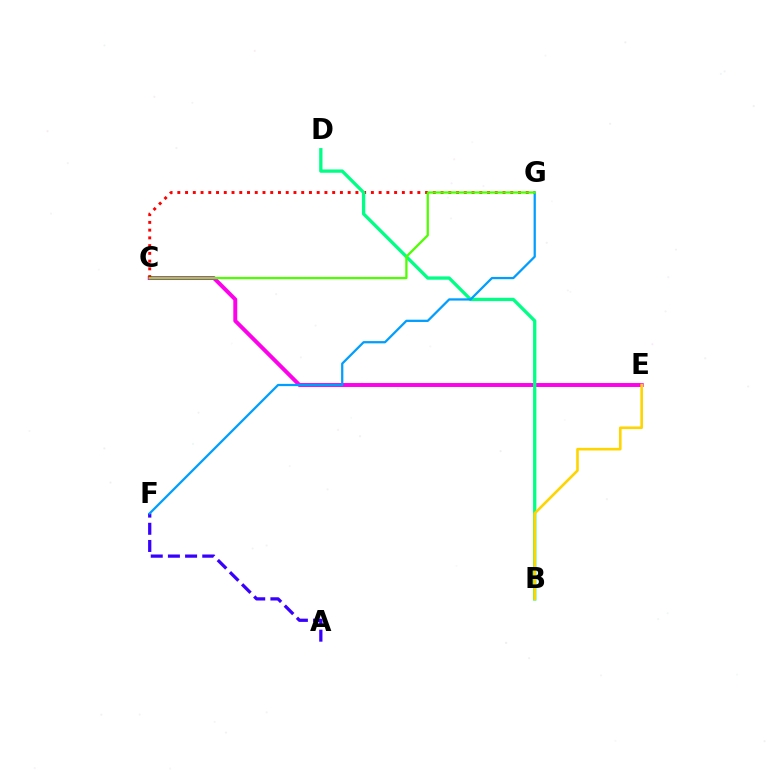{('A', 'F'): [{'color': '#3700ff', 'line_style': 'dashed', 'thickness': 2.33}], ('C', 'E'): [{'color': '#ff00ed', 'line_style': 'solid', 'thickness': 2.84}], ('C', 'G'): [{'color': '#ff0000', 'line_style': 'dotted', 'thickness': 2.1}, {'color': '#4fff00', 'line_style': 'solid', 'thickness': 1.63}], ('B', 'D'): [{'color': '#00ff86', 'line_style': 'solid', 'thickness': 2.38}], ('F', 'G'): [{'color': '#009eff', 'line_style': 'solid', 'thickness': 1.63}], ('B', 'E'): [{'color': '#ffd500', 'line_style': 'solid', 'thickness': 1.88}]}